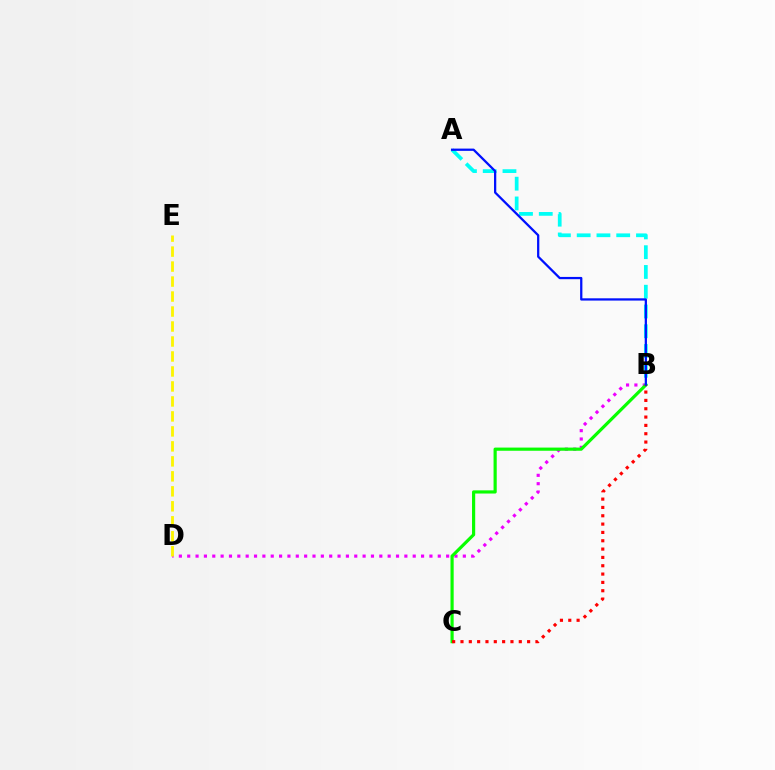{('B', 'D'): [{'color': '#ee00ff', 'line_style': 'dotted', 'thickness': 2.27}], ('A', 'B'): [{'color': '#00fff6', 'line_style': 'dashed', 'thickness': 2.69}, {'color': '#0010ff', 'line_style': 'solid', 'thickness': 1.63}], ('B', 'C'): [{'color': '#08ff00', 'line_style': 'solid', 'thickness': 2.28}, {'color': '#ff0000', 'line_style': 'dotted', 'thickness': 2.26}], ('D', 'E'): [{'color': '#fcf500', 'line_style': 'dashed', 'thickness': 2.04}]}